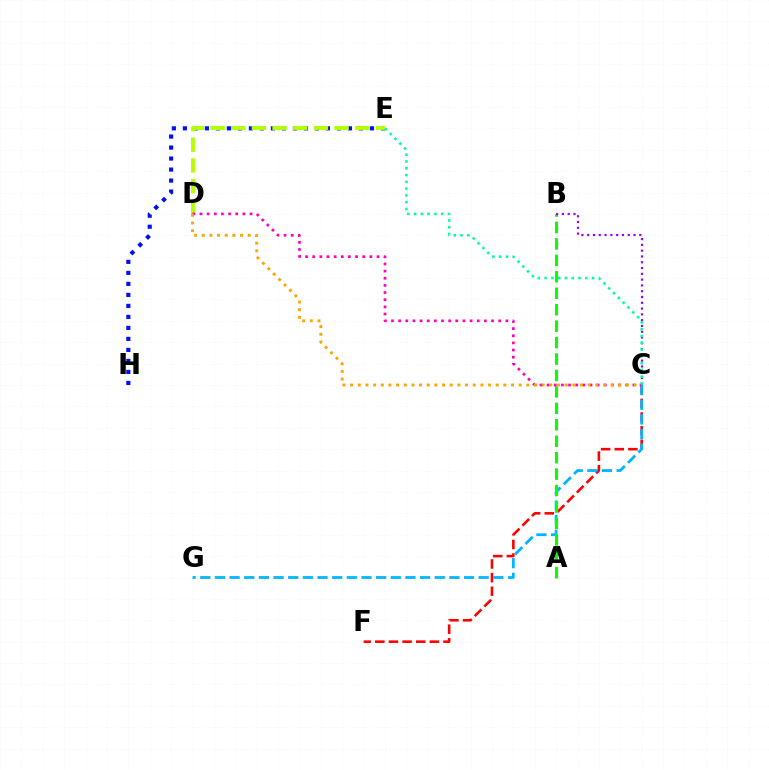{('C', 'F'): [{'color': '#ff0000', 'line_style': 'dashed', 'thickness': 1.85}], ('E', 'H'): [{'color': '#0010ff', 'line_style': 'dotted', 'thickness': 2.99}], ('C', 'G'): [{'color': '#00b5ff', 'line_style': 'dashed', 'thickness': 1.99}], ('A', 'B'): [{'color': '#08ff00', 'line_style': 'dashed', 'thickness': 2.23}], ('D', 'E'): [{'color': '#b3ff00', 'line_style': 'dashed', 'thickness': 2.81}], ('C', 'D'): [{'color': '#ff00bd', 'line_style': 'dotted', 'thickness': 1.94}, {'color': '#ffa500', 'line_style': 'dotted', 'thickness': 2.08}], ('B', 'C'): [{'color': '#9b00ff', 'line_style': 'dotted', 'thickness': 1.57}], ('C', 'E'): [{'color': '#00ff9d', 'line_style': 'dotted', 'thickness': 1.84}]}